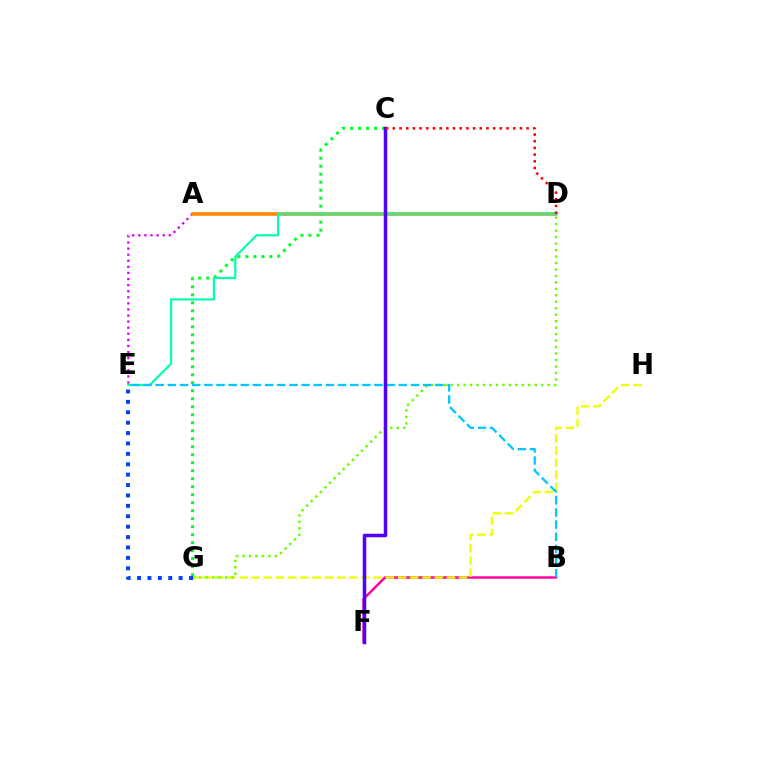{('B', 'F'): [{'color': '#ff00a0', 'line_style': 'solid', 'thickness': 1.76}], ('A', 'E'): [{'color': '#d600ff', 'line_style': 'dotted', 'thickness': 1.65}], ('A', 'D'): [{'color': '#ff8800', 'line_style': 'solid', 'thickness': 2.55}], ('C', 'G'): [{'color': '#00ff27', 'line_style': 'dotted', 'thickness': 2.17}], ('G', 'H'): [{'color': '#eeff00', 'line_style': 'dashed', 'thickness': 1.66}], ('D', 'E'): [{'color': '#00ffaf', 'line_style': 'solid', 'thickness': 1.57}], ('D', 'G'): [{'color': '#66ff00', 'line_style': 'dotted', 'thickness': 1.76}], ('B', 'E'): [{'color': '#00c7ff', 'line_style': 'dashed', 'thickness': 1.65}], ('C', 'F'): [{'color': '#4f00ff', 'line_style': 'solid', 'thickness': 2.52}], ('C', 'D'): [{'color': '#ff0000', 'line_style': 'dotted', 'thickness': 1.82}], ('E', 'G'): [{'color': '#003fff', 'line_style': 'dotted', 'thickness': 2.83}]}